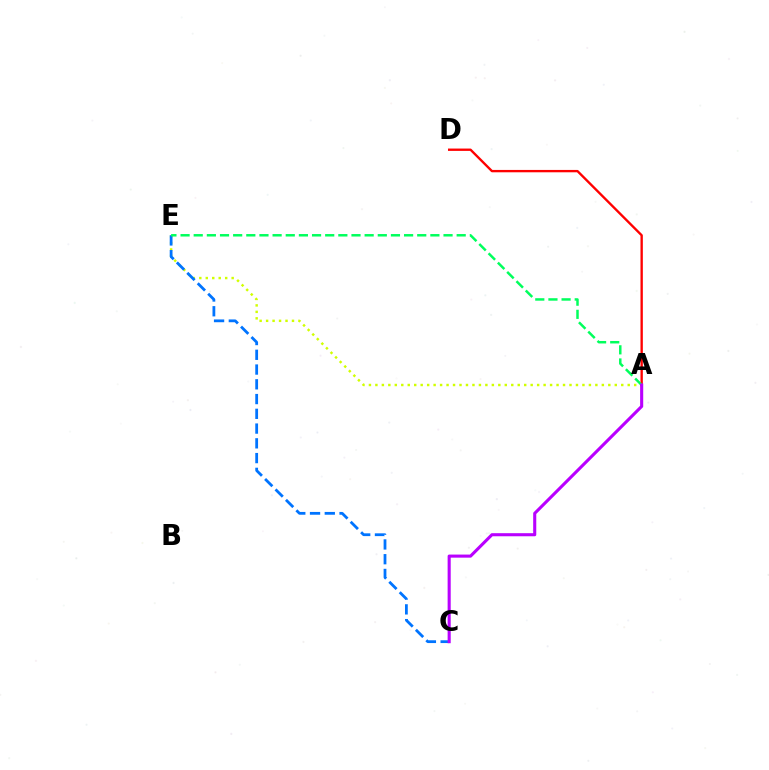{('A', 'E'): [{'color': '#d1ff00', 'line_style': 'dotted', 'thickness': 1.76}, {'color': '#00ff5c', 'line_style': 'dashed', 'thickness': 1.79}], ('C', 'E'): [{'color': '#0074ff', 'line_style': 'dashed', 'thickness': 2.0}], ('A', 'D'): [{'color': '#ff0000', 'line_style': 'solid', 'thickness': 1.69}], ('A', 'C'): [{'color': '#b900ff', 'line_style': 'solid', 'thickness': 2.22}]}